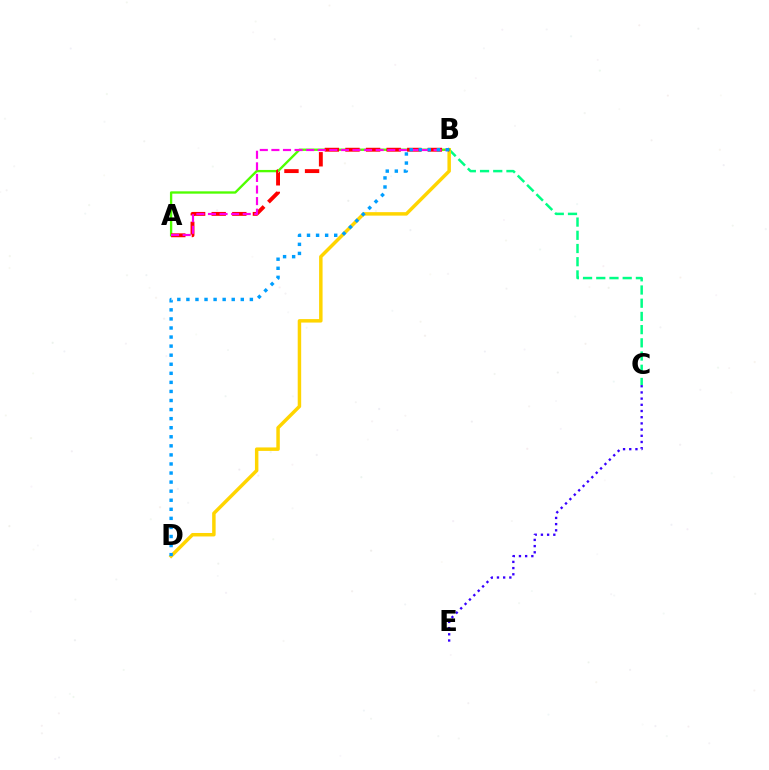{('C', 'E'): [{'color': '#3700ff', 'line_style': 'dotted', 'thickness': 1.68}], ('B', 'C'): [{'color': '#00ff86', 'line_style': 'dashed', 'thickness': 1.79}], ('B', 'D'): [{'color': '#ffd500', 'line_style': 'solid', 'thickness': 2.5}, {'color': '#009eff', 'line_style': 'dotted', 'thickness': 2.46}], ('A', 'B'): [{'color': '#4fff00', 'line_style': 'solid', 'thickness': 1.69}, {'color': '#ff0000', 'line_style': 'dashed', 'thickness': 2.8}, {'color': '#ff00ed', 'line_style': 'dashed', 'thickness': 1.57}]}